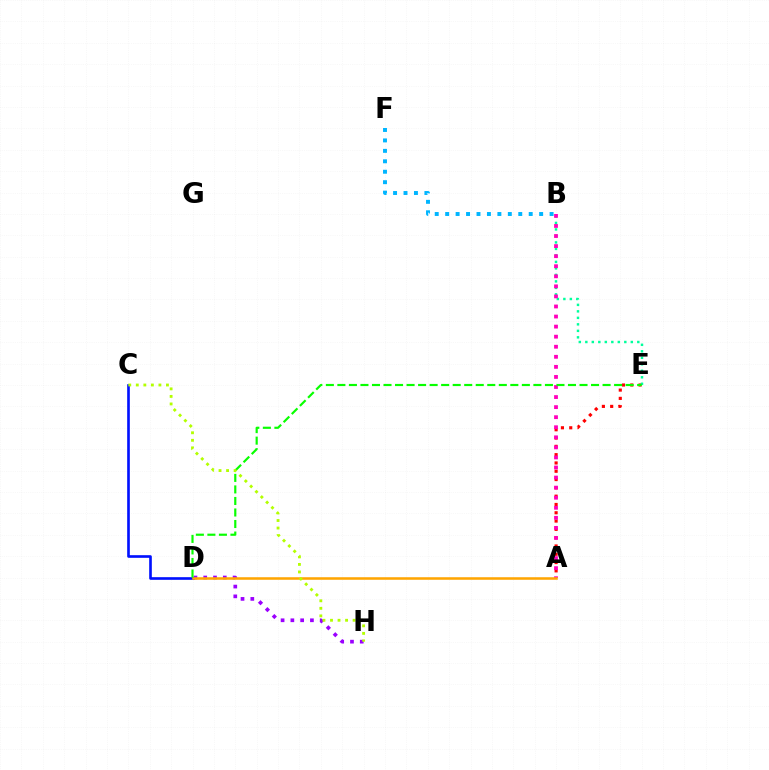{('A', 'E'): [{'color': '#ff0000', 'line_style': 'dotted', 'thickness': 2.26}], ('B', 'F'): [{'color': '#00b5ff', 'line_style': 'dotted', 'thickness': 2.84}], ('B', 'E'): [{'color': '#00ff9d', 'line_style': 'dotted', 'thickness': 1.77}], ('C', 'D'): [{'color': '#0010ff', 'line_style': 'solid', 'thickness': 1.9}], ('D', 'H'): [{'color': '#9b00ff', 'line_style': 'dotted', 'thickness': 2.66}], ('A', 'B'): [{'color': '#ff00bd', 'line_style': 'dotted', 'thickness': 2.73}], ('A', 'D'): [{'color': '#ffa500', 'line_style': 'solid', 'thickness': 1.83}], ('D', 'E'): [{'color': '#08ff00', 'line_style': 'dashed', 'thickness': 1.57}], ('C', 'H'): [{'color': '#b3ff00', 'line_style': 'dotted', 'thickness': 2.05}]}